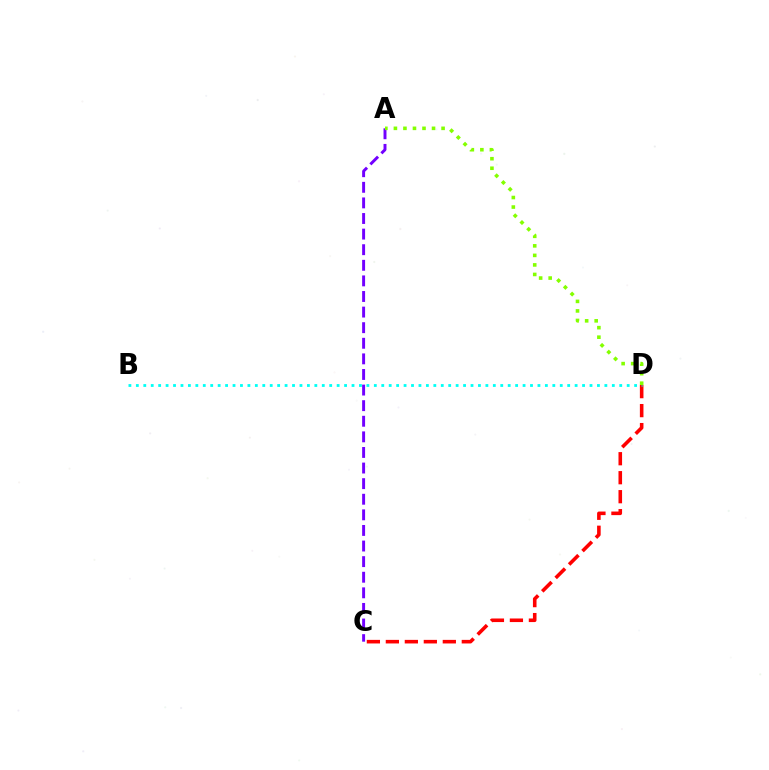{('C', 'D'): [{'color': '#ff0000', 'line_style': 'dashed', 'thickness': 2.58}], ('A', 'C'): [{'color': '#7200ff', 'line_style': 'dashed', 'thickness': 2.12}], ('B', 'D'): [{'color': '#00fff6', 'line_style': 'dotted', 'thickness': 2.02}], ('A', 'D'): [{'color': '#84ff00', 'line_style': 'dotted', 'thickness': 2.59}]}